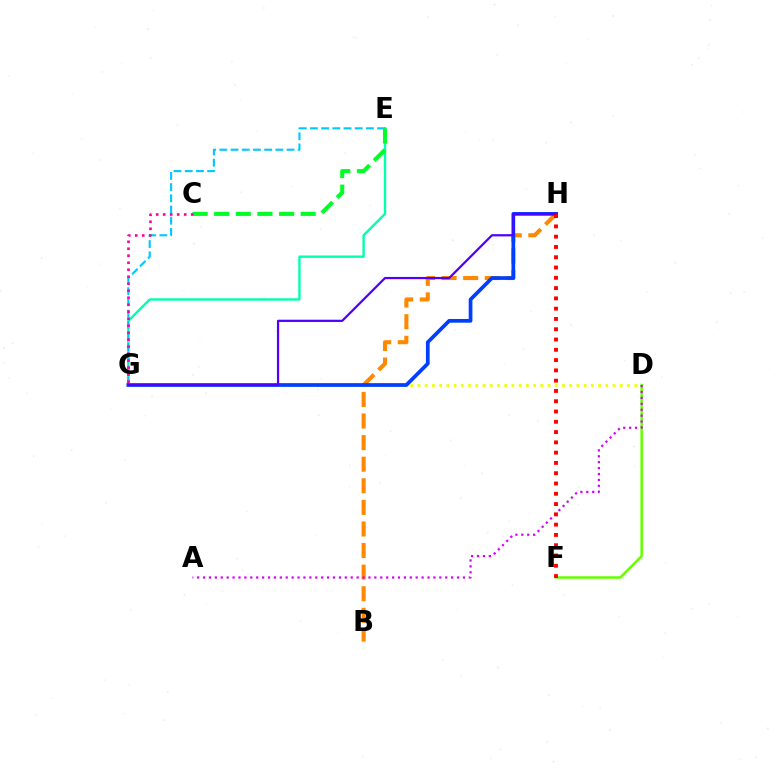{('E', 'G'): [{'color': '#00ffaf', 'line_style': 'solid', 'thickness': 1.71}, {'color': '#00c7ff', 'line_style': 'dashed', 'thickness': 1.52}], ('B', 'H'): [{'color': '#ff8800', 'line_style': 'dashed', 'thickness': 2.93}], ('D', 'G'): [{'color': '#eeff00', 'line_style': 'dotted', 'thickness': 1.96}], ('D', 'F'): [{'color': '#66ff00', 'line_style': 'solid', 'thickness': 1.81}], ('A', 'D'): [{'color': '#d600ff', 'line_style': 'dotted', 'thickness': 1.6}], ('G', 'H'): [{'color': '#003fff', 'line_style': 'solid', 'thickness': 2.68}, {'color': '#4f00ff', 'line_style': 'solid', 'thickness': 1.61}], ('C', 'E'): [{'color': '#00ff27', 'line_style': 'dashed', 'thickness': 2.94}], ('C', 'G'): [{'color': '#ff00a0', 'line_style': 'dotted', 'thickness': 1.9}], ('F', 'H'): [{'color': '#ff0000', 'line_style': 'dotted', 'thickness': 2.79}]}